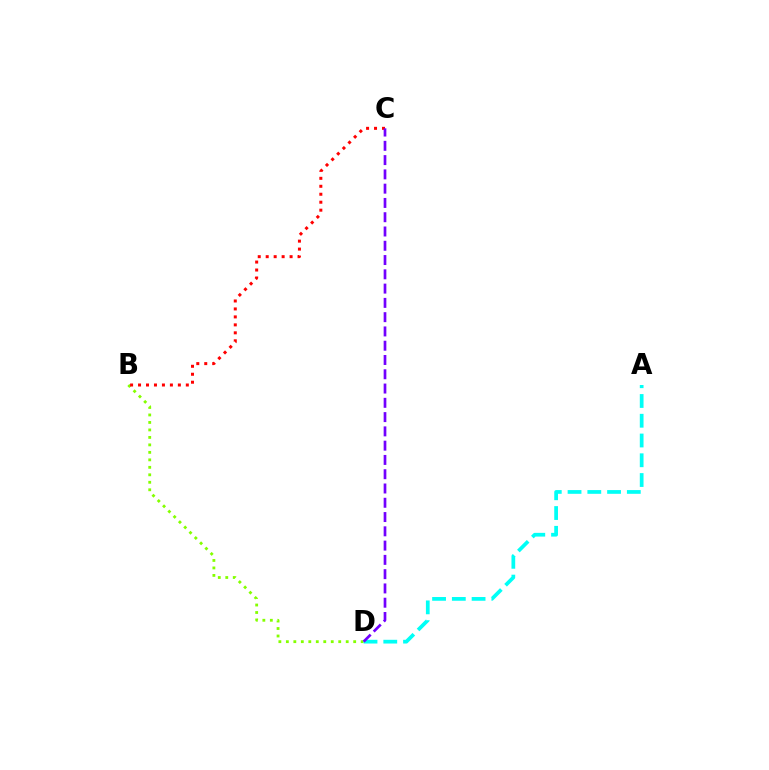{('B', 'D'): [{'color': '#84ff00', 'line_style': 'dotted', 'thickness': 2.03}], ('A', 'D'): [{'color': '#00fff6', 'line_style': 'dashed', 'thickness': 2.68}], ('B', 'C'): [{'color': '#ff0000', 'line_style': 'dotted', 'thickness': 2.16}], ('C', 'D'): [{'color': '#7200ff', 'line_style': 'dashed', 'thickness': 1.94}]}